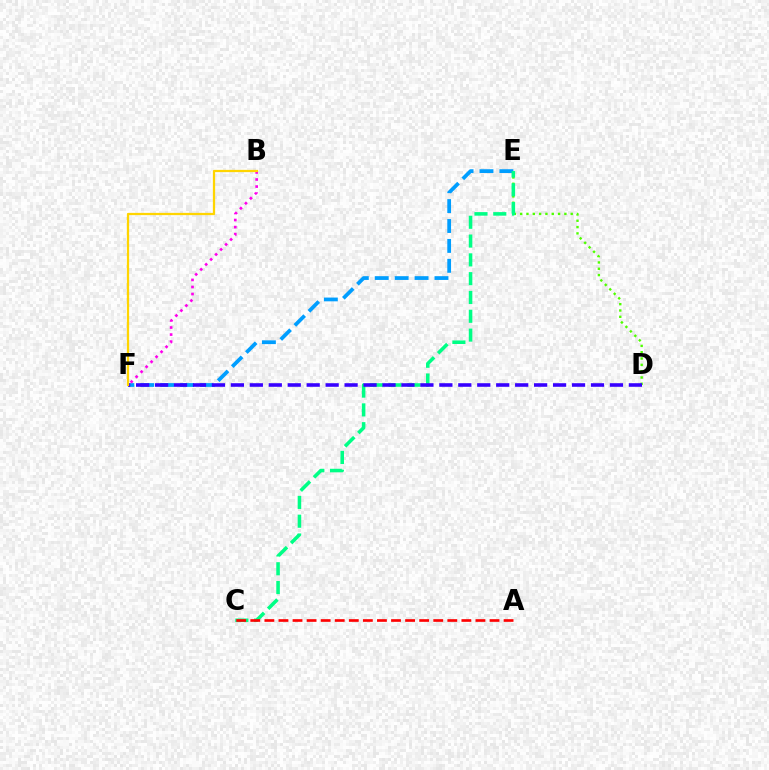{('D', 'E'): [{'color': '#4fff00', 'line_style': 'dotted', 'thickness': 1.72}], ('E', 'F'): [{'color': '#009eff', 'line_style': 'dashed', 'thickness': 2.71}], ('C', 'E'): [{'color': '#00ff86', 'line_style': 'dashed', 'thickness': 2.55}], ('D', 'F'): [{'color': '#3700ff', 'line_style': 'dashed', 'thickness': 2.57}], ('A', 'C'): [{'color': '#ff0000', 'line_style': 'dashed', 'thickness': 1.91}], ('B', 'F'): [{'color': '#ff00ed', 'line_style': 'dotted', 'thickness': 1.92}, {'color': '#ffd500', 'line_style': 'solid', 'thickness': 1.62}]}